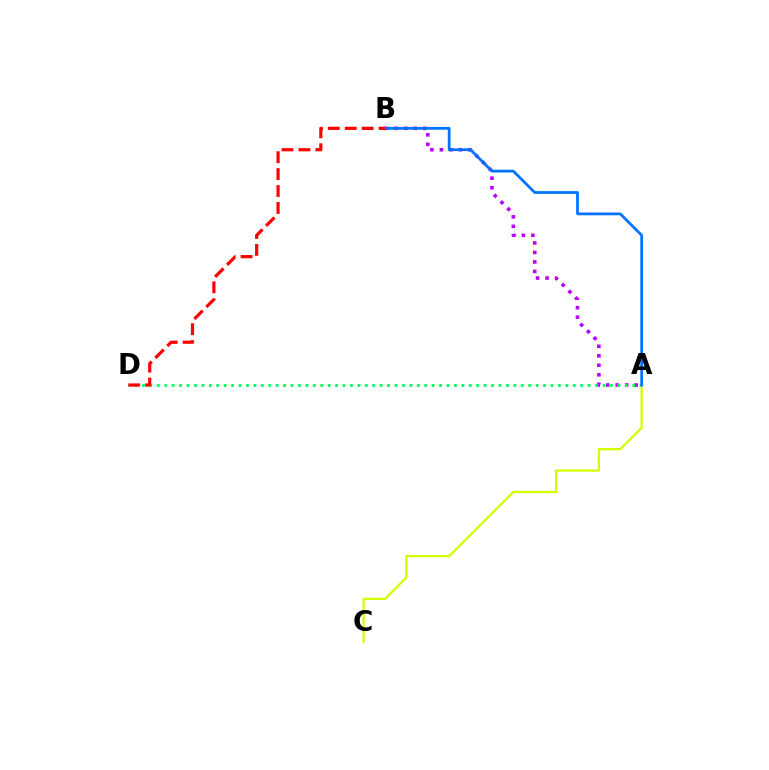{('A', 'B'): [{'color': '#b900ff', 'line_style': 'dotted', 'thickness': 2.58}, {'color': '#0074ff', 'line_style': 'solid', 'thickness': 1.99}], ('A', 'D'): [{'color': '#00ff5c', 'line_style': 'dotted', 'thickness': 2.02}], ('A', 'C'): [{'color': '#d1ff00', 'line_style': 'solid', 'thickness': 1.64}], ('B', 'D'): [{'color': '#ff0000', 'line_style': 'dashed', 'thickness': 2.3}]}